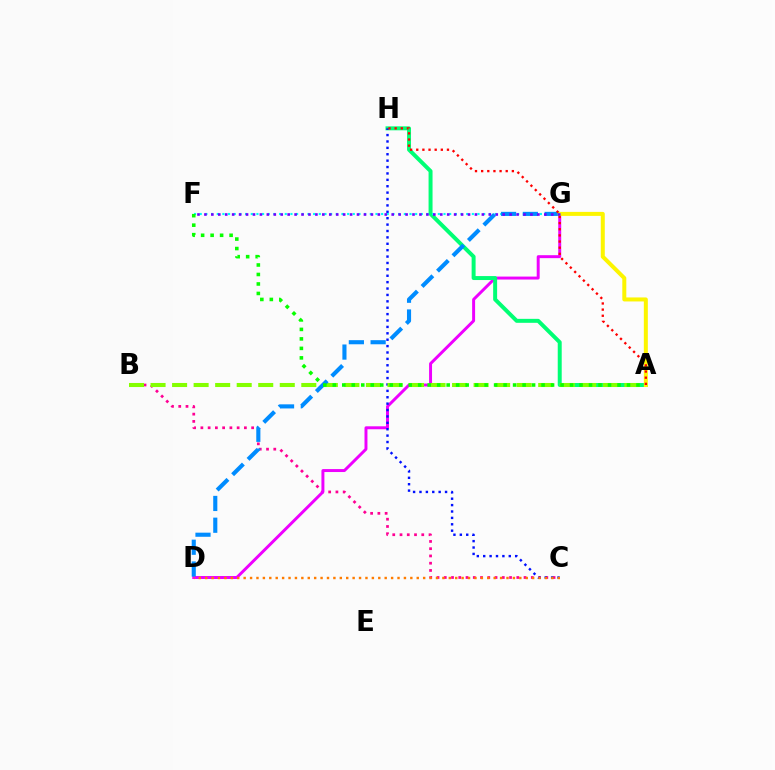{('B', 'C'): [{'color': '#ff0094', 'line_style': 'dotted', 'thickness': 1.97}], ('D', 'G'): [{'color': '#ee00ff', 'line_style': 'solid', 'thickness': 2.13}, {'color': '#008cff', 'line_style': 'dashed', 'thickness': 2.96}], ('A', 'H'): [{'color': '#00ff74', 'line_style': 'solid', 'thickness': 2.86}, {'color': '#ff0000', 'line_style': 'dotted', 'thickness': 1.67}], ('C', 'H'): [{'color': '#0010ff', 'line_style': 'dotted', 'thickness': 1.74}], ('A', 'B'): [{'color': '#84ff00', 'line_style': 'dashed', 'thickness': 2.93}], ('F', 'G'): [{'color': '#00fff6', 'line_style': 'dotted', 'thickness': 1.54}, {'color': '#7200ff', 'line_style': 'dotted', 'thickness': 1.88}], ('C', 'D'): [{'color': '#ff7c00', 'line_style': 'dotted', 'thickness': 1.74}], ('A', 'F'): [{'color': '#08ff00', 'line_style': 'dotted', 'thickness': 2.58}], ('A', 'G'): [{'color': '#fcf500', 'line_style': 'solid', 'thickness': 2.89}]}